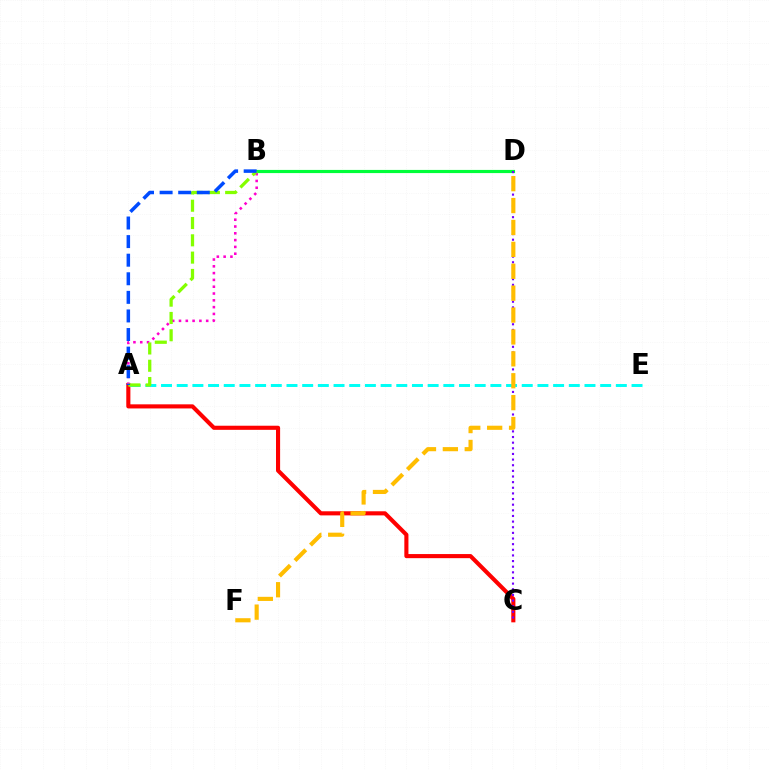{('A', 'C'): [{'color': '#ff0000', 'line_style': 'solid', 'thickness': 2.96}], ('A', 'B'): [{'color': '#ff00cf', 'line_style': 'dotted', 'thickness': 1.85}, {'color': '#84ff00', 'line_style': 'dashed', 'thickness': 2.35}, {'color': '#004bff', 'line_style': 'dashed', 'thickness': 2.52}], ('B', 'D'): [{'color': '#00ff39', 'line_style': 'solid', 'thickness': 2.28}], ('A', 'E'): [{'color': '#00fff6', 'line_style': 'dashed', 'thickness': 2.13}], ('C', 'D'): [{'color': '#7200ff', 'line_style': 'dotted', 'thickness': 1.53}], ('D', 'F'): [{'color': '#ffbd00', 'line_style': 'dashed', 'thickness': 2.97}]}